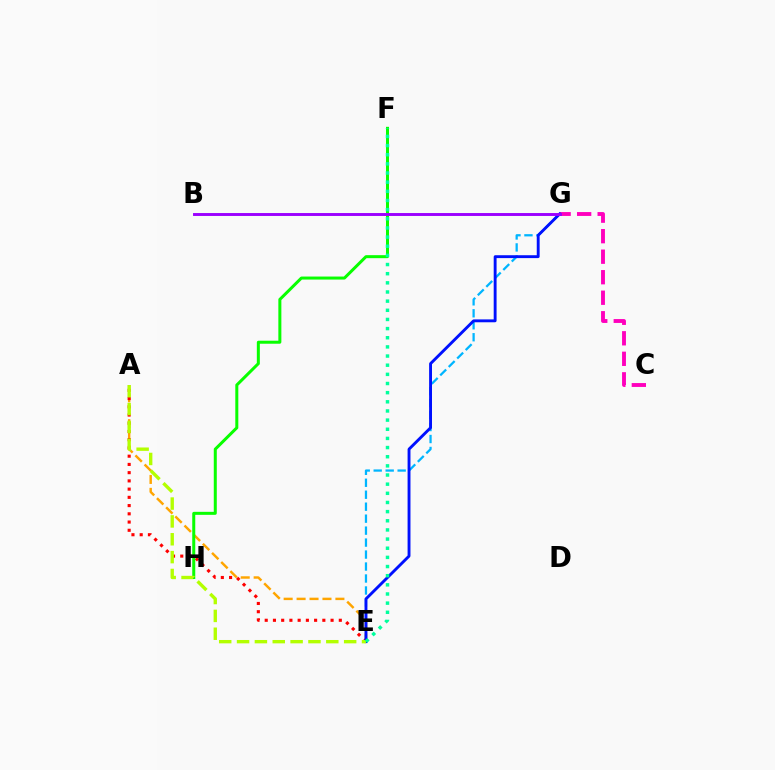{('E', 'G'): [{'color': '#00b5ff', 'line_style': 'dashed', 'thickness': 1.63}, {'color': '#0010ff', 'line_style': 'solid', 'thickness': 2.07}], ('A', 'E'): [{'color': '#ffa500', 'line_style': 'dashed', 'thickness': 1.76}, {'color': '#ff0000', 'line_style': 'dotted', 'thickness': 2.24}, {'color': '#b3ff00', 'line_style': 'dashed', 'thickness': 2.43}], ('F', 'H'): [{'color': '#08ff00', 'line_style': 'solid', 'thickness': 2.17}], ('C', 'G'): [{'color': '#ff00bd', 'line_style': 'dashed', 'thickness': 2.79}], ('B', 'G'): [{'color': '#9b00ff', 'line_style': 'solid', 'thickness': 2.1}], ('E', 'F'): [{'color': '#00ff9d', 'line_style': 'dotted', 'thickness': 2.49}]}